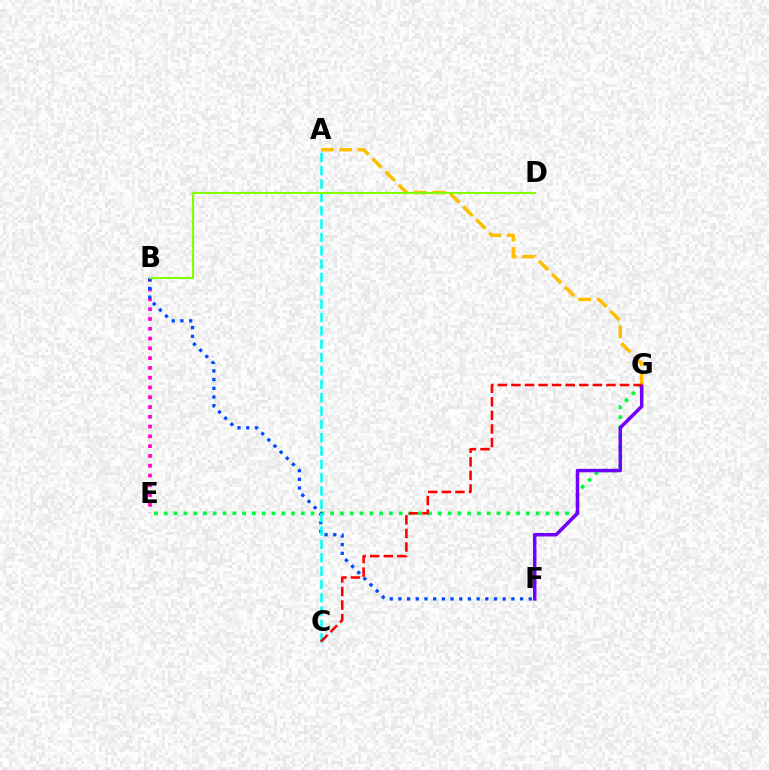{('E', 'G'): [{'color': '#00ff39', 'line_style': 'dotted', 'thickness': 2.66}], ('F', 'G'): [{'color': '#7200ff', 'line_style': 'solid', 'thickness': 2.51}], ('B', 'E'): [{'color': '#ff00cf', 'line_style': 'dotted', 'thickness': 2.66}], ('B', 'F'): [{'color': '#004bff', 'line_style': 'dotted', 'thickness': 2.36}], ('A', 'G'): [{'color': '#ffbd00', 'line_style': 'dashed', 'thickness': 2.51}], ('A', 'C'): [{'color': '#00fff6', 'line_style': 'dashed', 'thickness': 1.81}], ('C', 'G'): [{'color': '#ff0000', 'line_style': 'dashed', 'thickness': 1.84}], ('B', 'D'): [{'color': '#84ff00', 'line_style': 'solid', 'thickness': 1.51}]}